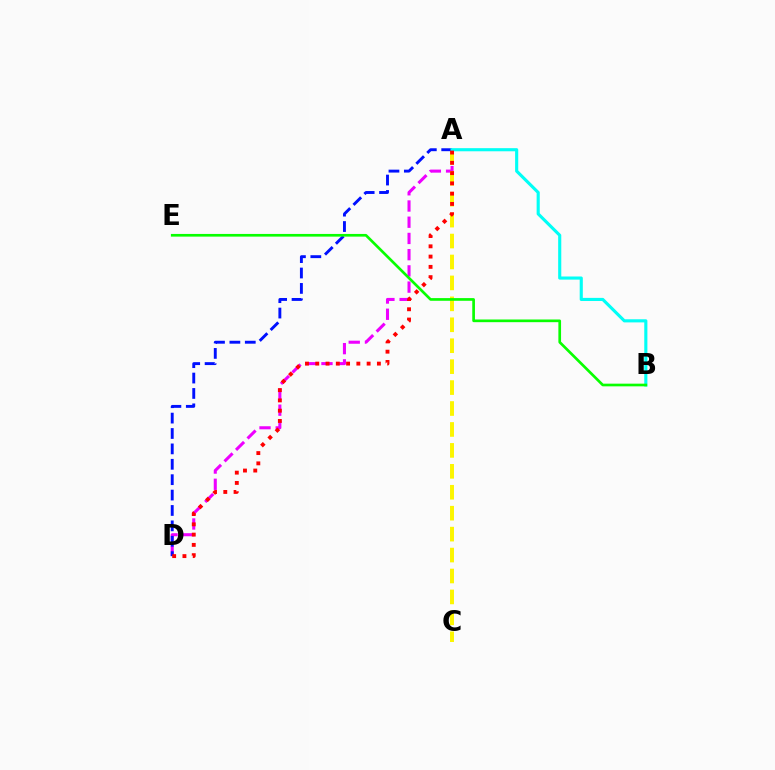{('A', 'D'): [{'color': '#ee00ff', 'line_style': 'dashed', 'thickness': 2.2}, {'color': '#0010ff', 'line_style': 'dashed', 'thickness': 2.09}, {'color': '#ff0000', 'line_style': 'dotted', 'thickness': 2.79}], ('A', 'C'): [{'color': '#fcf500', 'line_style': 'dashed', 'thickness': 2.84}], ('A', 'B'): [{'color': '#00fff6', 'line_style': 'solid', 'thickness': 2.25}], ('B', 'E'): [{'color': '#08ff00', 'line_style': 'solid', 'thickness': 1.93}]}